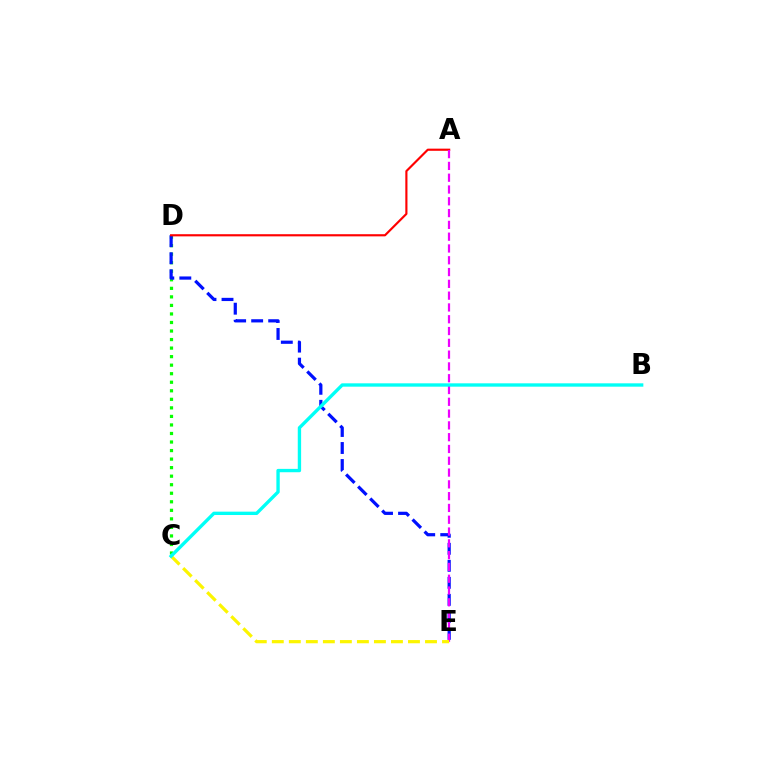{('C', 'D'): [{'color': '#08ff00', 'line_style': 'dotted', 'thickness': 2.32}], ('D', 'E'): [{'color': '#0010ff', 'line_style': 'dashed', 'thickness': 2.31}], ('A', 'D'): [{'color': '#ff0000', 'line_style': 'solid', 'thickness': 1.55}], ('A', 'E'): [{'color': '#ee00ff', 'line_style': 'dashed', 'thickness': 1.6}], ('C', 'E'): [{'color': '#fcf500', 'line_style': 'dashed', 'thickness': 2.31}], ('B', 'C'): [{'color': '#00fff6', 'line_style': 'solid', 'thickness': 2.42}]}